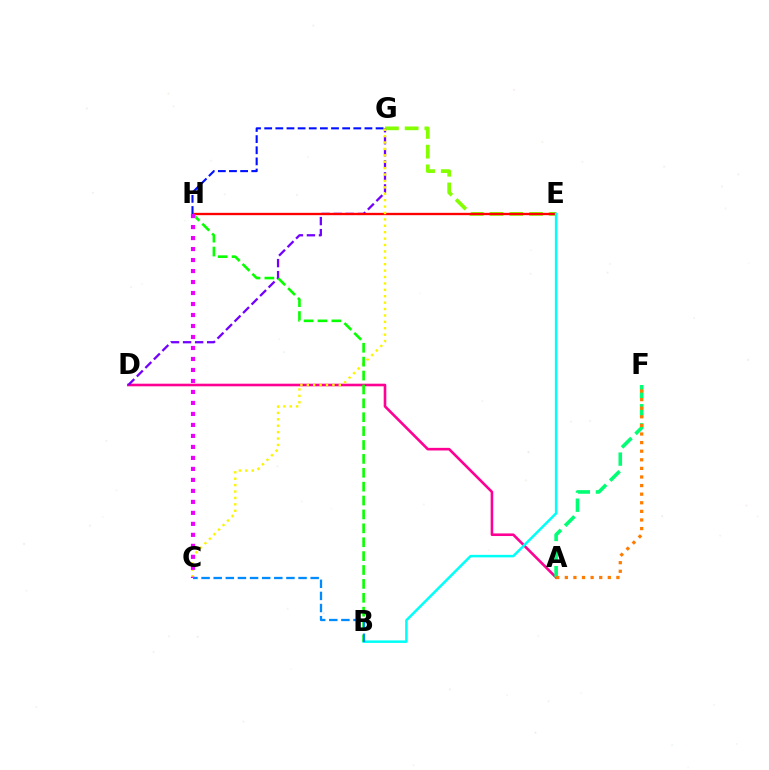{('A', 'D'): [{'color': '#ff0094', 'line_style': 'solid', 'thickness': 1.89}], ('E', 'G'): [{'color': '#84ff00', 'line_style': 'dashed', 'thickness': 2.68}], ('D', 'G'): [{'color': '#7200ff', 'line_style': 'dashed', 'thickness': 1.64}], ('E', 'H'): [{'color': '#ff0000', 'line_style': 'solid', 'thickness': 1.68}], ('B', 'E'): [{'color': '#00fff6', 'line_style': 'solid', 'thickness': 1.8}], ('C', 'G'): [{'color': '#fcf500', 'line_style': 'dotted', 'thickness': 1.74}], ('B', 'H'): [{'color': '#08ff00', 'line_style': 'dashed', 'thickness': 1.89}], ('C', 'H'): [{'color': '#ee00ff', 'line_style': 'dotted', 'thickness': 2.99}], ('G', 'H'): [{'color': '#0010ff', 'line_style': 'dashed', 'thickness': 1.51}], ('B', 'C'): [{'color': '#008cff', 'line_style': 'dashed', 'thickness': 1.65}], ('A', 'F'): [{'color': '#00ff74', 'line_style': 'dashed', 'thickness': 2.59}, {'color': '#ff7c00', 'line_style': 'dotted', 'thickness': 2.34}]}